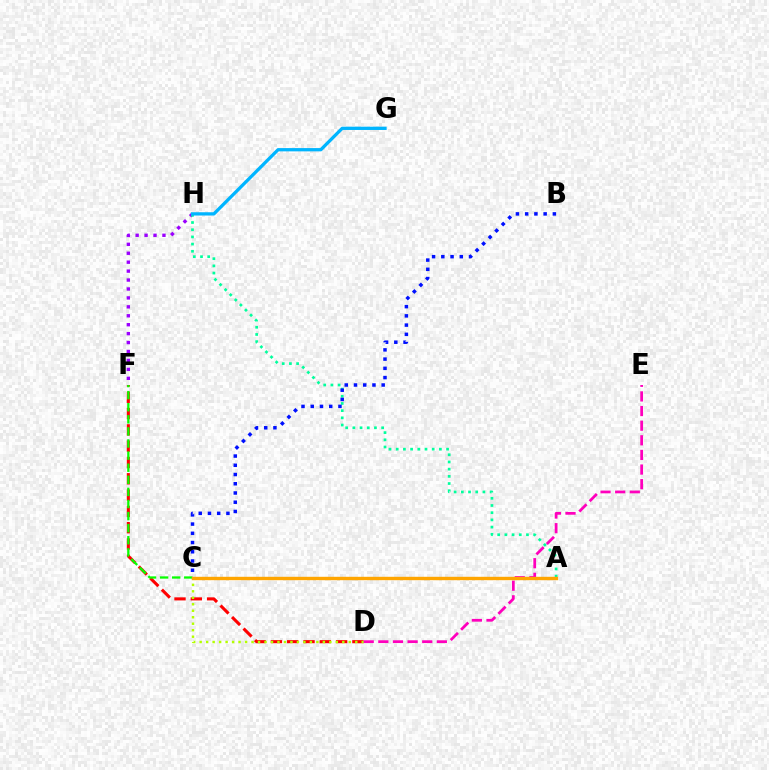{('F', 'H'): [{'color': '#9b00ff', 'line_style': 'dotted', 'thickness': 2.43}], ('D', 'F'): [{'color': '#ff0000', 'line_style': 'dashed', 'thickness': 2.21}], ('C', 'D'): [{'color': '#b3ff00', 'line_style': 'dotted', 'thickness': 1.76}], ('A', 'H'): [{'color': '#00ff9d', 'line_style': 'dotted', 'thickness': 1.95}], ('B', 'C'): [{'color': '#0010ff', 'line_style': 'dotted', 'thickness': 2.51}], ('C', 'F'): [{'color': '#08ff00', 'line_style': 'dashed', 'thickness': 1.64}], ('G', 'H'): [{'color': '#00b5ff', 'line_style': 'solid', 'thickness': 2.36}], ('D', 'E'): [{'color': '#ff00bd', 'line_style': 'dashed', 'thickness': 1.99}], ('A', 'C'): [{'color': '#ffa500', 'line_style': 'solid', 'thickness': 2.45}]}